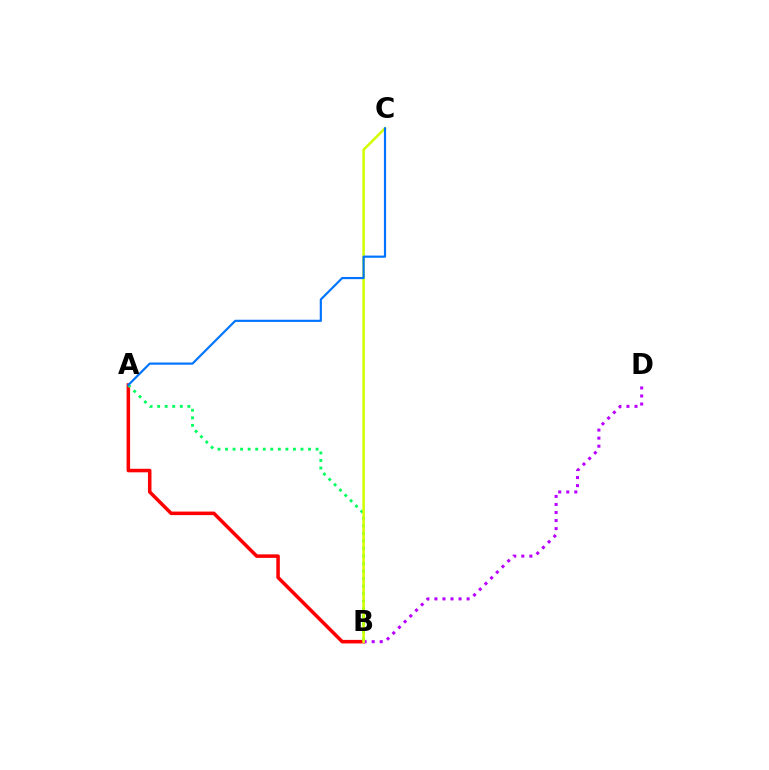{('A', 'B'): [{'color': '#ff0000', 'line_style': 'solid', 'thickness': 2.54}, {'color': '#00ff5c', 'line_style': 'dotted', 'thickness': 2.05}], ('B', 'D'): [{'color': '#b900ff', 'line_style': 'dotted', 'thickness': 2.19}], ('B', 'C'): [{'color': '#d1ff00', 'line_style': 'solid', 'thickness': 1.82}], ('A', 'C'): [{'color': '#0074ff', 'line_style': 'solid', 'thickness': 1.56}]}